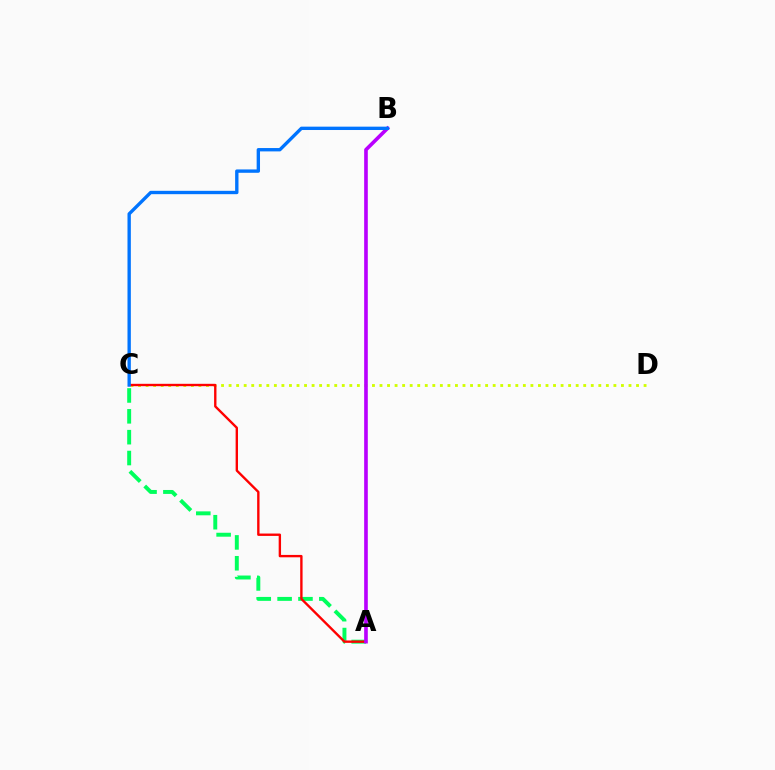{('C', 'D'): [{'color': '#d1ff00', 'line_style': 'dotted', 'thickness': 2.05}], ('A', 'C'): [{'color': '#00ff5c', 'line_style': 'dashed', 'thickness': 2.83}, {'color': '#ff0000', 'line_style': 'solid', 'thickness': 1.71}], ('A', 'B'): [{'color': '#b900ff', 'line_style': 'solid', 'thickness': 2.62}], ('B', 'C'): [{'color': '#0074ff', 'line_style': 'solid', 'thickness': 2.42}]}